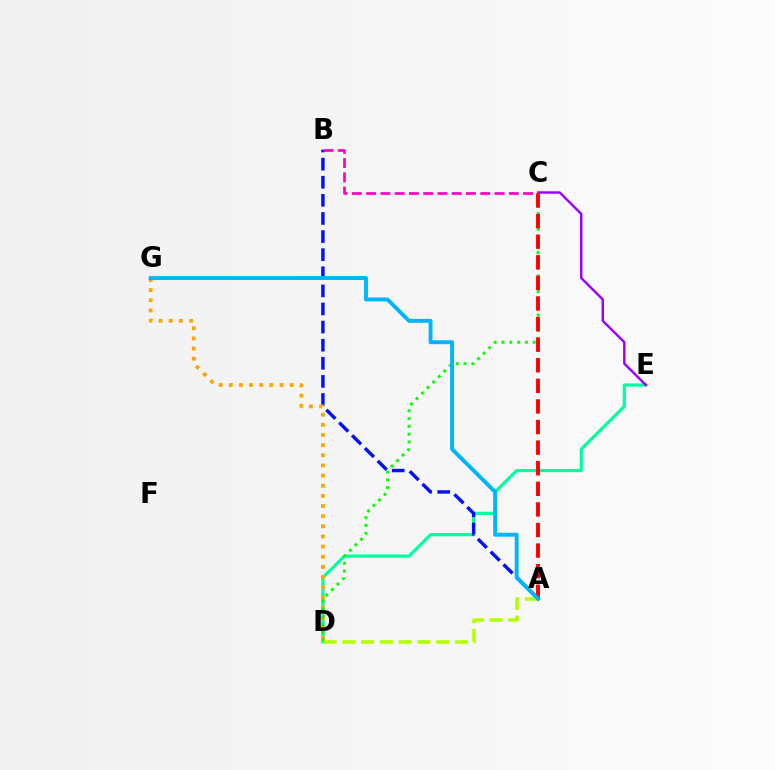{('D', 'E'): [{'color': '#00ff9d', 'line_style': 'solid', 'thickness': 2.29}], ('A', 'B'): [{'color': '#0010ff', 'line_style': 'dashed', 'thickness': 2.46}], ('C', 'E'): [{'color': '#9b00ff', 'line_style': 'solid', 'thickness': 1.74}], ('D', 'G'): [{'color': '#ffa500', 'line_style': 'dotted', 'thickness': 2.76}], ('C', 'D'): [{'color': '#08ff00', 'line_style': 'dotted', 'thickness': 2.12}], ('A', 'C'): [{'color': '#ff0000', 'line_style': 'dashed', 'thickness': 2.8}], ('B', 'C'): [{'color': '#ff00bd', 'line_style': 'dashed', 'thickness': 1.94}], ('A', 'D'): [{'color': '#b3ff00', 'line_style': 'dashed', 'thickness': 2.55}], ('A', 'G'): [{'color': '#00b5ff', 'line_style': 'solid', 'thickness': 2.81}]}